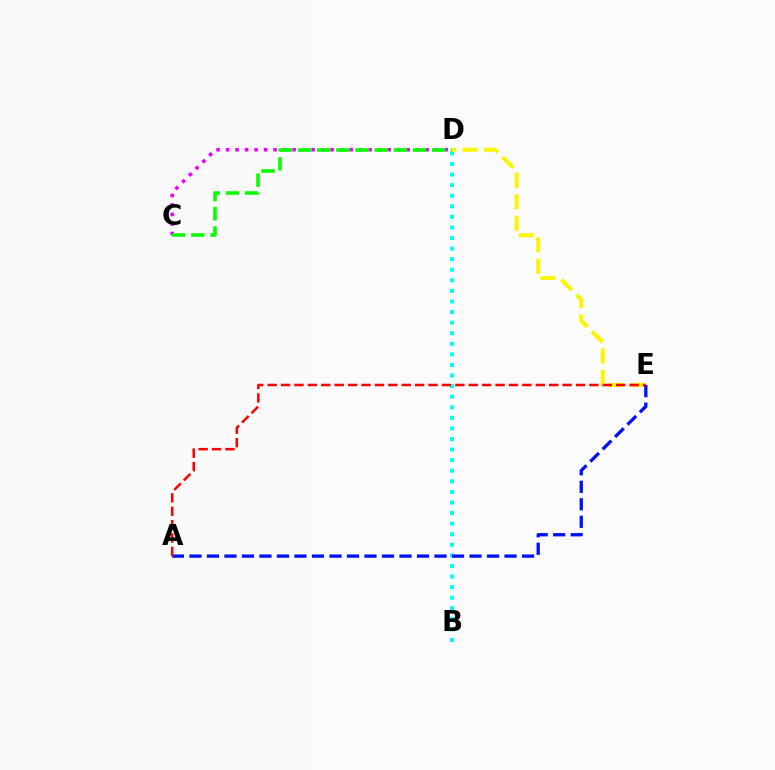{('B', 'D'): [{'color': '#00fff6', 'line_style': 'dotted', 'thickness': 2.87}], ('D', 'E'): [{'color': '#fcf500', 'line_style': 'dashed', 'thickness': 2.92}], ('A', 'E'): [{'color': '#0010ff', 'line_style': 'dashed', 'thickness': 2.38}, {'color': '#ff0000', 'line_style': 'dashed', 'thickness': 1.82}], ('C', 'D'): [{'color': '#ee00ff', 'line_style': 'dotted', 'thickness': 2.58}, {'color': '#08ff00', 'line_style': 'dashed', 'thickness': 2.6}]}